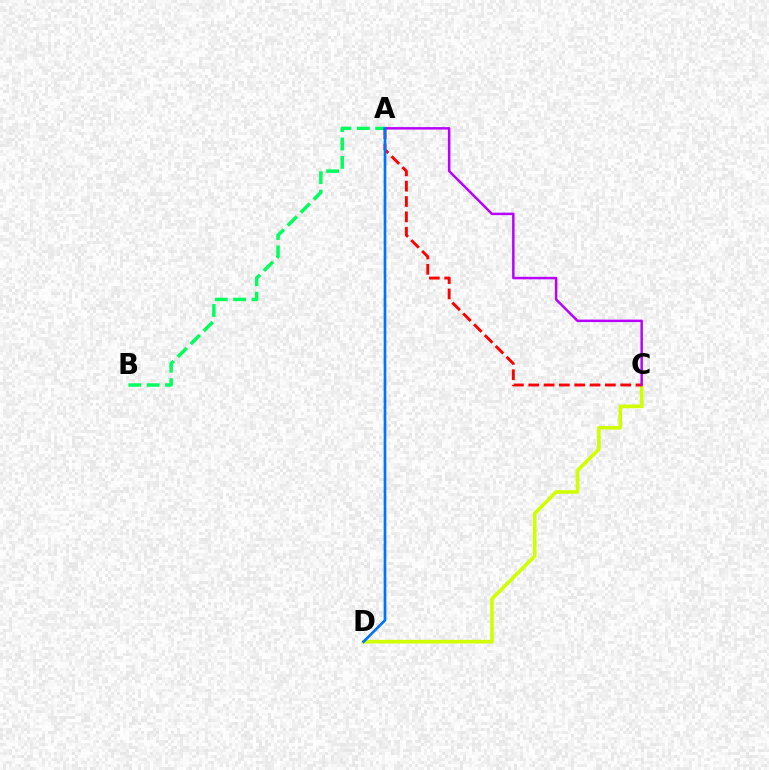{('A', 'B'): [{'color': '#00ff5c', 'line_style': 'dashed', 'thickness': 2.5}], ('C', 'D'): [{'color': '#d1ff00', 'line_style': 'solid', 'thickness': 2.59}], ('A', 'C'): [{'color': '#ff0000', 'line_style': 'dashed', 'thickness': 2.08}, {'color': '#b900ff', 'line_style': 'solid', 'thickness': 1.79}], ('A', 'D'): [{'color': '#0074ff', 'line_style': 'solid', 'thickness': 1.93}]}